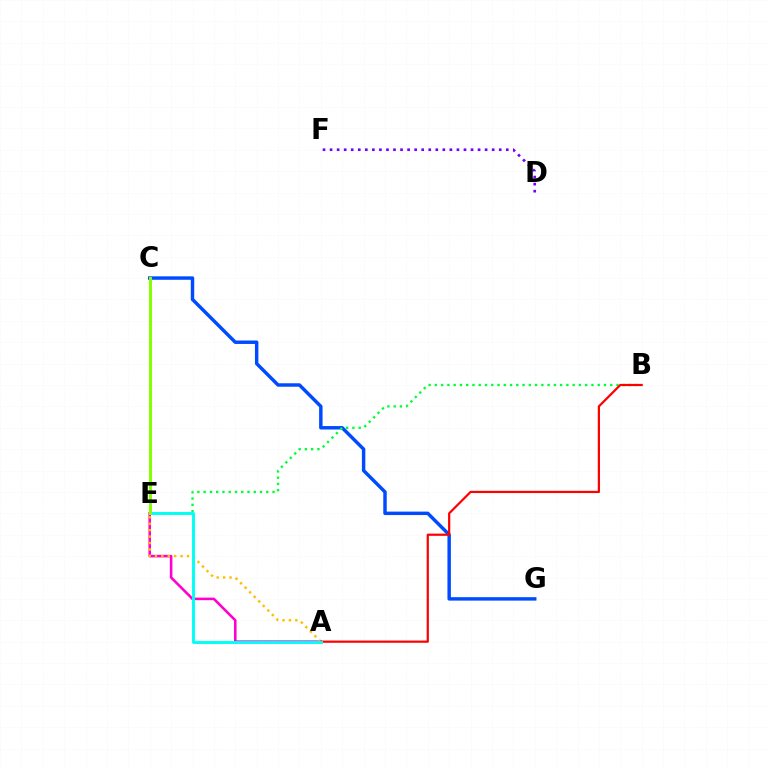{('C', 'G'): [{'color': '#004bff', 'line_style': 'solid', 'thickness': 2.48}], ('B', 'E'): [{'color': '#00ff39', 'line_style': 'dotted', 'thickness': 1.7}], ('D', 'F'): [{'color': '#7200ff', 'line_style': 'dotted', 'thickness': 1.91}], ('A', 'E'): [{'color': '#ff00cf', 'line_style': 'solid', 'thickness': 1.85}, {'color': '#ffbd00', 'line_style': 'dotted', 'thickness': 1.75}, {'color': '#00fff6', 'line_style': 'solid', 'thickness': 2.11}], ('A', 'B'): [{'color': '#ff0000', 'line_style': 'solid', 'thickness': 1.59}], ('C', 'E'): [{'color': '#84ff00', 'line_style': 'solid', 'thickness': 2.14}]}